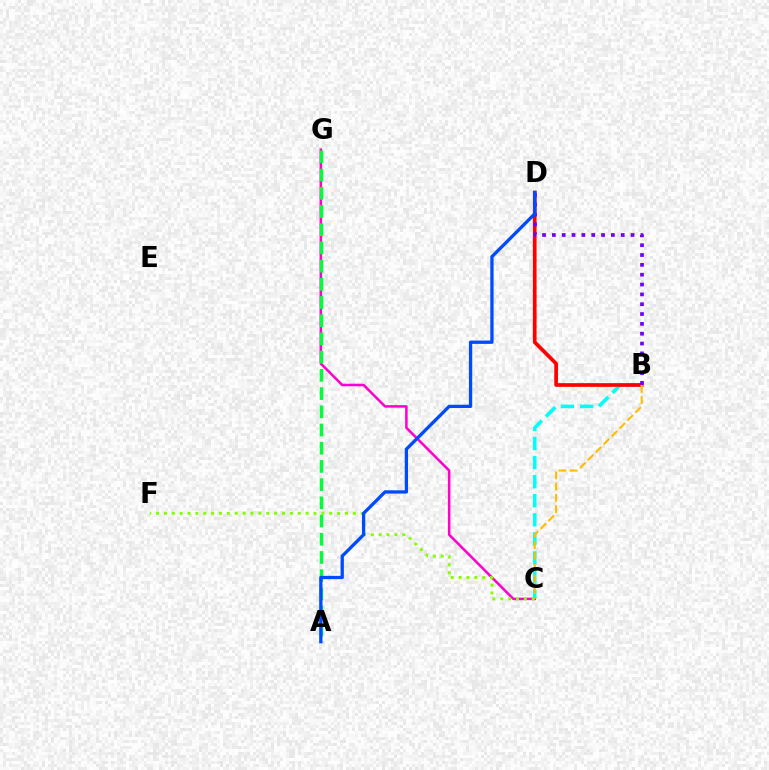{('B', 'C'): [{'color': '#00fff6', 'line_style': 'dashed', 'thickness': 2.59}, {'color': '#ffbd00', 'line_style': 'dashed', 'thickness': 1.52}], ('C', 'G'): [{'color': '#ff00cf', 'line_style': 'solid', 'thickness': 1.82}], ('B', 'D'): [{'color': '#ff0000', 'line_style': 'solid', 'thickness': 2.67}, {'color': '#7200ff', 'line_style': 'dotted', 'thickness': 2.67}], ('C', 'F'): [{'color': '#84ff00', 'line_style': 'dotted', 'thickness': 2.14}], ('A', 'G'): [{'color': '#00ff39', 'line_style': 'dashed', 'thickness': 2.47}], ('A', 'D'): [{'color': '#004bff', 'line_style': 'solid', 'thickness': 2.38}]}